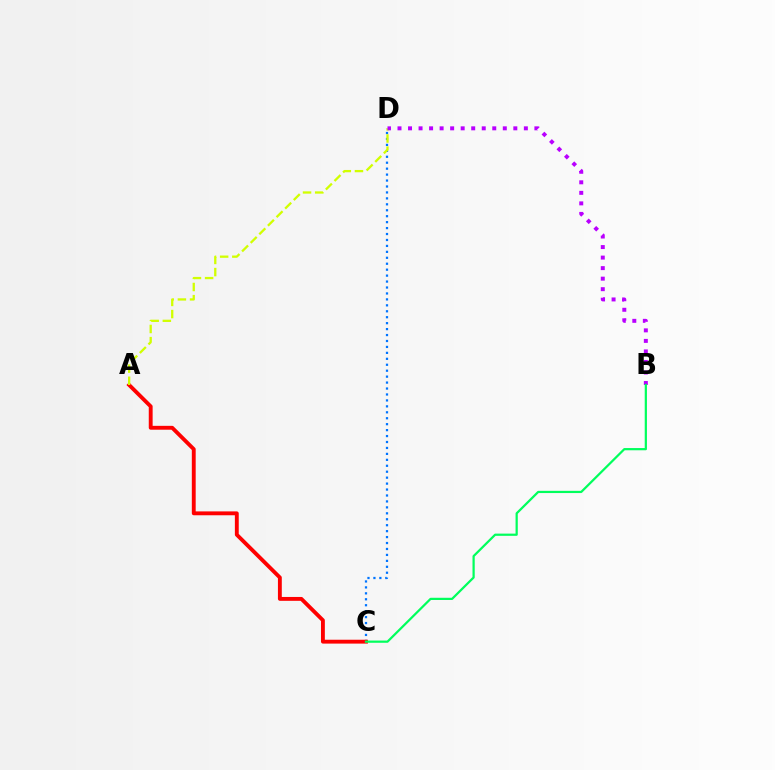{('C', 'D'): [{'color': '#0074ff', 'line_style': 'dotted', 'thickness': 1.61}], ('A', 'C'): [{'color': '#ff0000', 'line_style': 'solid', 'thickness': 2.78}], ('A', 'D'): [{'color': '#d1ff00', 'line_style': 'dashed', 'thickness': 1.65}], ('B', 'D'): [{'color': '#b900ff', 'line_style': 'dotted', 'thickness': 2.86}], ('B', 'C'): [{'color': '#00ff5c', 'line_style': 'solid', 'thickness': 1.6}]}